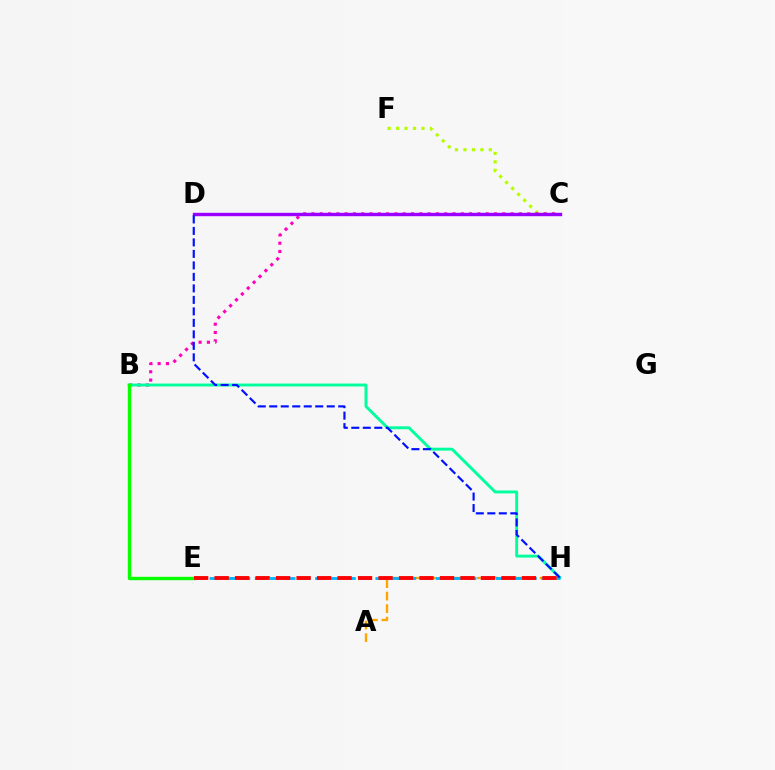{('A', 'H'): [{'color': '#ffa500', 'line_style': 'dashed', 'thickness': 1.7}], ('C', 'F'): [{'color': '#b3ff00', 'line_style': 'dotted', 'thickness': 2.3}], ('B', 'C'): [{'color': '#ff00bd', 'line_style': 'dotted', 'thickness': 2.25}], ('B', 'H'): [{'color': '#00ff9d', 'line_style': 'solid', 'thickness': 2.1}], ('E', 'H'): [{'color': '#00b5ff', 'line_style': 'dashed', 'thickness': 2.05}, {'color': '#ff0000', 'line_style': 'dashed', 'thickness': 2.78}], ('C', 'D'): [{'color': '#9b00ff', 'line_style': 'solid', 'thickness': 2.44}], ('B', 'E'): [{'color': '#08ff00', 'line_style': 'solid', 'thickness': 2.44}], ('D', 'H'): [{'color': '#0010ff', 'line_style': 'dashed', 'thickness': 1.56}]}